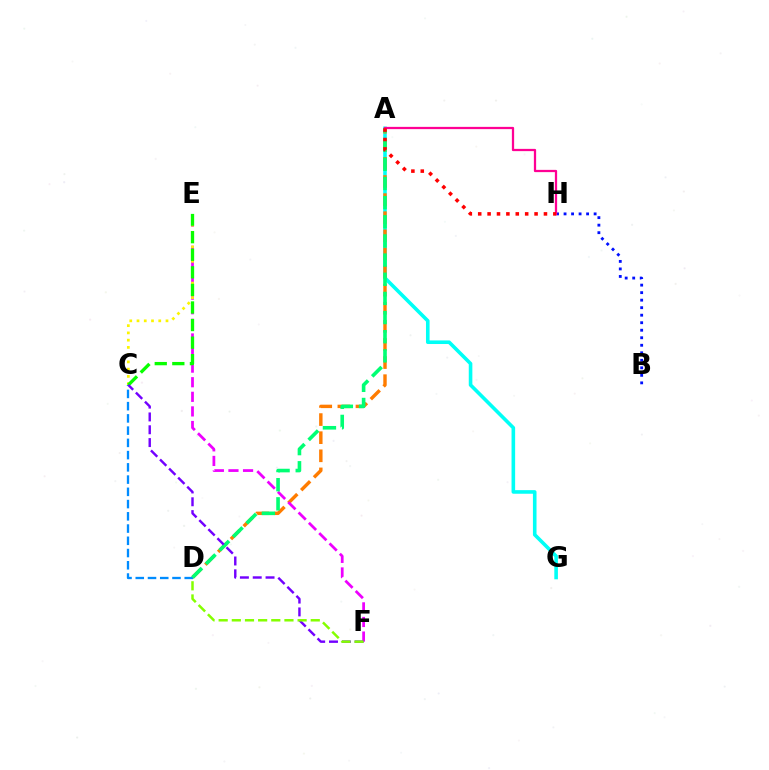{('A', 'G'): [{'color': '#00fff6', 'line_style': 'solid', 'thickness': 2.59}], ('A', 'D'): [{'color': '#ff7c00', 'line_style': 'dashed', 'thickness': 2.46}, {'color': '#00ff74', 'line_style': 'dashed', 'thickness': 2.6}], ('C', 'D'): [{'color': '#008cff', 'line_style': 'dashed', 'thickness': 1.66}], ('E', 'F'): [{'color': '#ee00ff', 'line_style': 'dashed', 'thickness': 1.98}], ('B', 'H'): [{'color': '#0010ff', 'line_style': 'dotted', 'thickness': 2.04}], ('C', 'E'): [{'color': '#fcf500', 'line_style': 'dotted', 'thickness': 1.97}, {'color': '#08ff00', 'line_style': 'dashed', 'thickness': 2.39}], ('A', 'H'): [{'color': '#ff0094', 'line_style': 'solid', 'thickness': 1.63}, {'color': '#ff0000', 'line_style': 'dotted', 'thickness': 2.55}], ('C', 'F'): [{'color': '#7200ff', 'line_style': 'dashed', 'thickness': 1.74}], ('D', 'F'): [{'color': '#84ff00', 'line_style': 'dashed', 'thickness': 1.79}]}